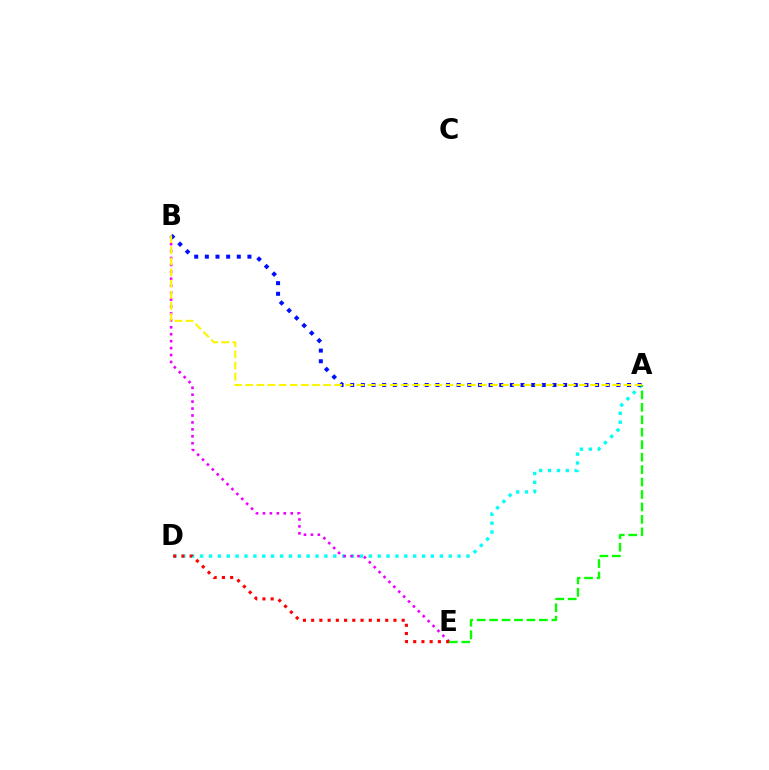{('A', 'D'): [{'color': '#00fff6', 'line_style': 'dotted', 'thickness': 2.41}], ('B', 'E'): [{'color': '#ee00ff', 'line_style': 'dotted', 'thickness': 1.88}], ('D', 'E'): [{'color': '#ff0000', 'line_style': 'dotted', 'thickness': 2.24}], ('A', 'B'): [{'color': '#0010ff', 'line_style': 'dotted', 'thickness': 2.89}, {'color': '#fcf500', 'line_style': 'dashed', 'thickness': 1.51}], ('A', 'E'): [{'color': '#08ff00', 'line_style': 'dashed', 'thickness': 1.69}]}